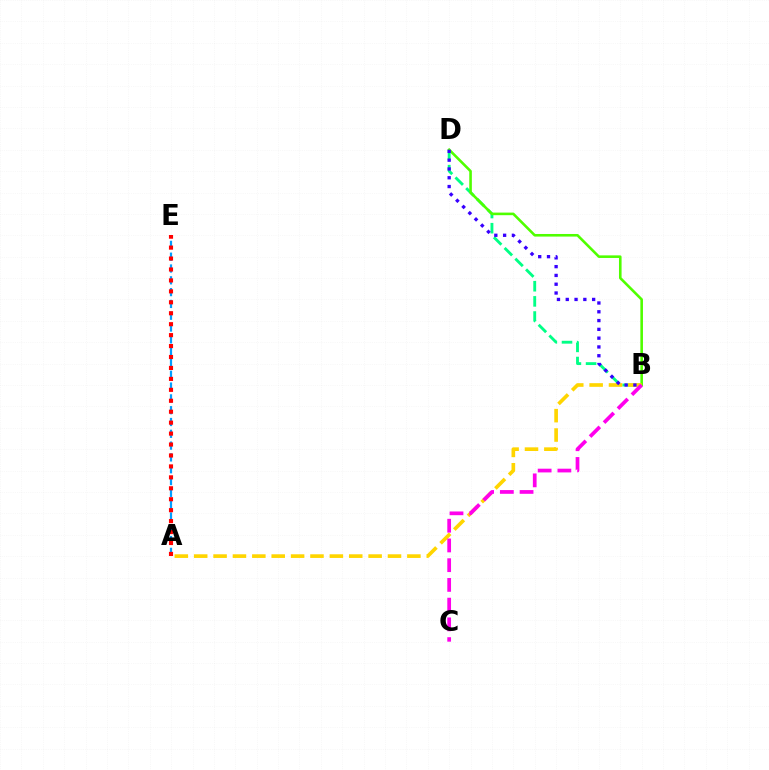{('A', 'E'): [{'color': '#009eff', 'line_style': 'dashed', 'thickness': 1.6}, {'color': '#ff0000', 'line_style': 'dotted', 'thickness': 2.97}], ('B', 'D'): [{'color': '#00ff86', 'line_style': 'dashed', 'thickness': 2.06}, {'color': '#4fff00', 'line_style': 'solid', 'thickness': 1.87}, {'color': '#3700ff', 'line_style': 'dotted', 'thickness': 2.39}], ('A', 'B'): [{'color': '#ffd500', 'line_style': 'dashed', 'thickness': 2.63}], ('B', 'C'): [{'color': '#ff00ed', 'line_style': 'dashed', 'thickness': 2.68}]}